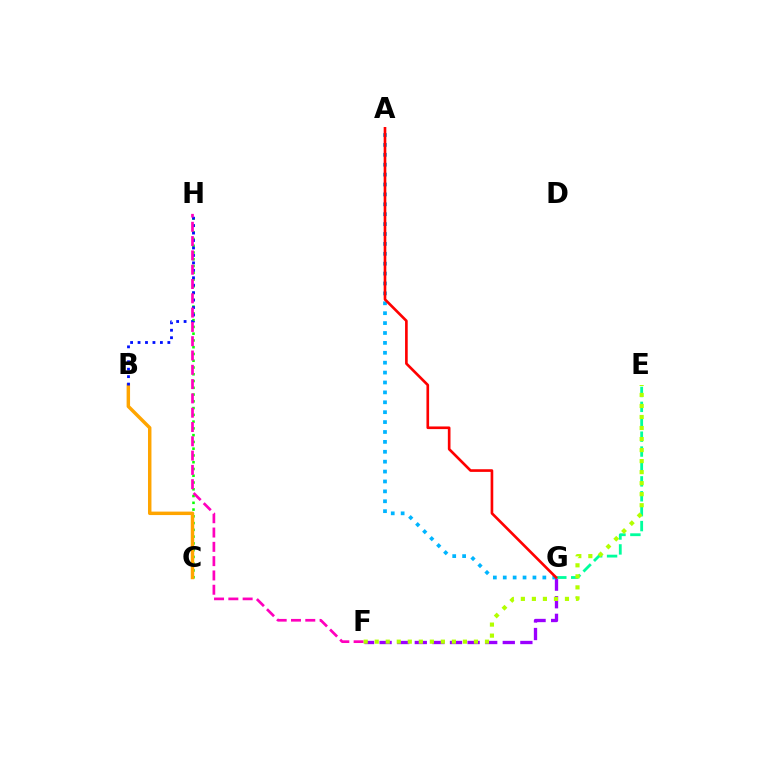{('C', 'H'): [{'color': '#08ff00', 'line_style': 'dotted', 'thickness': 1.84}], ('F', 'G'): [{'color': '#9b00ff', 'line_style': 'dashed', 'thickness': 2.39}], ('A', 'G'): [{'color': '#00b5ff', 'line_style': 'dotted', 'thickness': 2.69}, {'color': '#ff0000', 'line_style': 'solid', 'thickness': 1.91}], ('B', 'C'): [{'color': '#ffa500', 'line_style': 'solid', 'thickness': 2.49}], ('E', 'G'): [{'color': '#00ff9d', 'line_style': 'dashed', 'thickness': 2.02}], ('B', 'H'): [{'color': '#0010ff', 'line_style': 'dotted', 'thickness': 2.02}], ('F', 'H'): [{'color': '#ff00bd', 'line_style': 'dashed', 'thickness': 1.94}], ('E', 'F'): [{'color': '#b3ff00', 'line_style': 'dotted', 'thickness': 3.0}]}